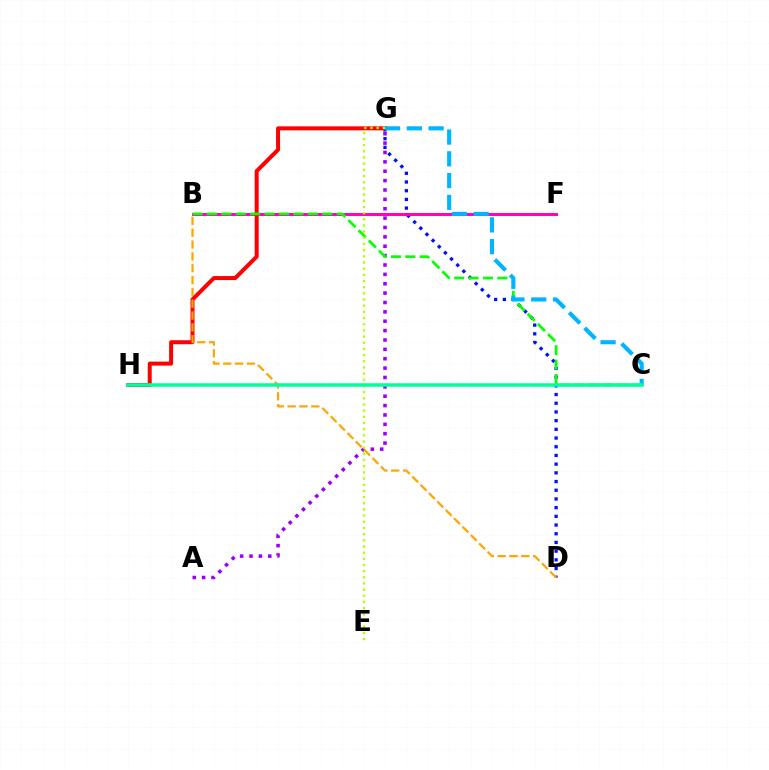{('D', 'G'): [{'color': '#0010ff', 'line_style': 'dotted', 'thickness': 2.36}], ('B', 'F'): [{'color': '#ff00bd', 'line_style': 'solid', 'thickness': 2.12}], ('A', 'G'): [{'color': '#9b00ff', 'line_style': 'dotted', 'thickness': 2.55}], ('G', 'H'): [{'color': '#ff0000', 'line_style': 'solid', 'thickness': 2.87}], ('B', 'D'): [{'color': '#ffa500', 'line_style': 'dashed', 'thickness': 1.61}], ('B', 'C'): [{'color': '#08ff00', 'line_style': 'dashed', 'thickness': 1.96}], ('E', 'G'): [{'color': '#b3ff00', 'line_style': 'dotted', 'thickness': 1.68}], ('C', 'G'): [{'color': '#00b5ff', 'line_style': 'dashed', 'thickness': 2.96}], ('C', 'H'): [{'color': '#00ff9d', 'line_style': 'solid', 'thickness': 2.54}]}